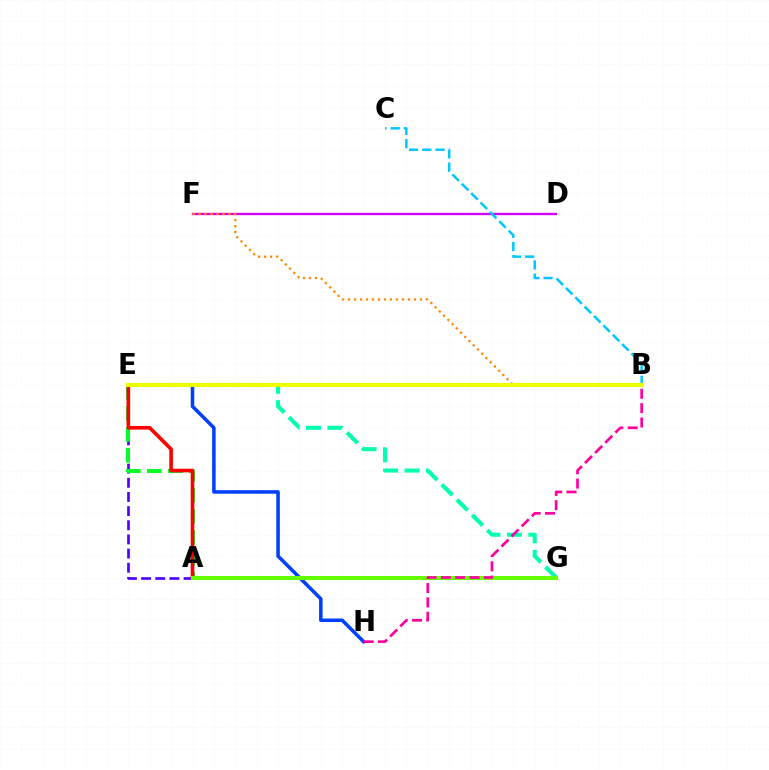{('E', 'H'): [{'color': '#003fff', 'line_style': 'solid', 'thickness': 2.55}], ('A', 'E'): [{'color': '#4f00ff', 'line_style': 'dashed', 'thickness': 1.92}, {'color': '#00ff27', 'line_style': 'dashed', 'thickness': 2.85}, {'color': '#ff0000', 'line_style': 'solid', 'thickness': 2.63}], ('D', 'F'): [{'color': '#d600ff', 'line_style': 'solid', 'thickness': 1.69}], ('E', 'G'): [{'color': '#00ffaf', 'line_style': 'dashed', 'thickness': 2.92}], ('B', 'F'): [{'color': '#ff8800', 'line_style': 'dotted', 'thickness': 1.63}], ('B', 'C'): [{'color': '#00c7ff', 'line_style': 'dashed', 'thickness': 1.8}], ('B', 'E'): [{'color': '#eeff00', 'line_style': 'solid', 'thickness': 2.93}], ('A', 'G'): [{'color': '#66ff00', 'line_style': 'solid', 'thickness': 2.92}], ('B', 'H'): [{'color': '#ff00a0', 'line_style': 'dashed', 'thickness': 1.95}]}